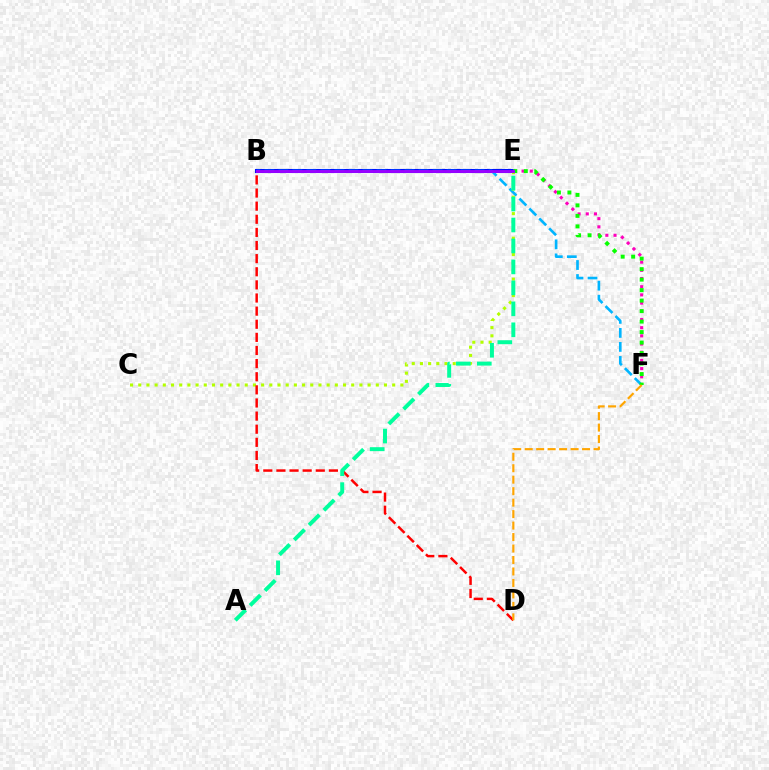{('B', 'E'): [{'color': '#0010ff', 'line_style': 'solid', 'thickness': 2.94}, {'color': '#9b00ff', 'line_style': 'solid', 'thickness': 2.08}], ('E', 'F'): [{'color': '#ff00bd', 'line_style': 'dotted', 'thickness': 2.23}, {'color': '#08ff00', 'line_style': 'dotted', 'thickness': 2.85}], ('B', 'F'): [{'color': '#00b5ff', 'line_style': 'dashed', 'thickness': 1.9}], ('C', 'E'): [{'color': '#b3ff00', 'line_style': 'dotted', 'thickness': 2.23}], ('B', 'D'): [{'color': '#ff0000', 'line_style': 'dashed', 'thickness': 1.78}], ('A', 'E'): [{'color': '#00ff9d', 'line_style': 'dashed', 'thickness': 2.85}], ('D', 'F'): [{'color': '#ffa500', 'line_style': 'dashed', 'thickness': 1.56}]}